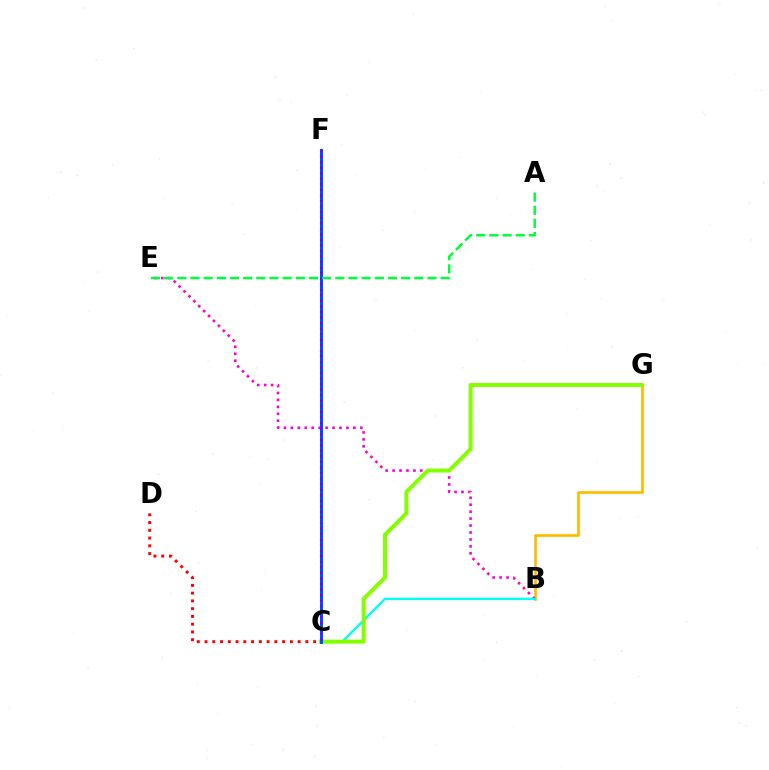{('B', 'G'): [{'color': '#ffbd00', 'line_style': 'solid', 'thickness': 1.97}], ('B', 'E'): [{'color': '#ff00cf', 'line_style': 'dotted', 'thickness': 1.89}], ('B', 'C'): [{'color': '#00fff6', 'line_style': 'solid', 'thickness': 1.69}], ('C', 'G'): [{'color': '#84ff00', 'line_style': 'solid', 'thickness': 2.86}], ('C', 'D'): [{'color': '#ff0000', 'line_style': 'dotted', 'thickness': 2.11}], ('C', 'F'): [{'color': '#004bff', 'line_style': 'solid', 'thickness': 2.16}, {'color': '#7200ff', 'line_style': 'dotted', 'thickness': 1.51}], ('A', 'E'): [{'color': '#00ff39', 'line_style': 'dashed', 'thickness': 1.79}]}